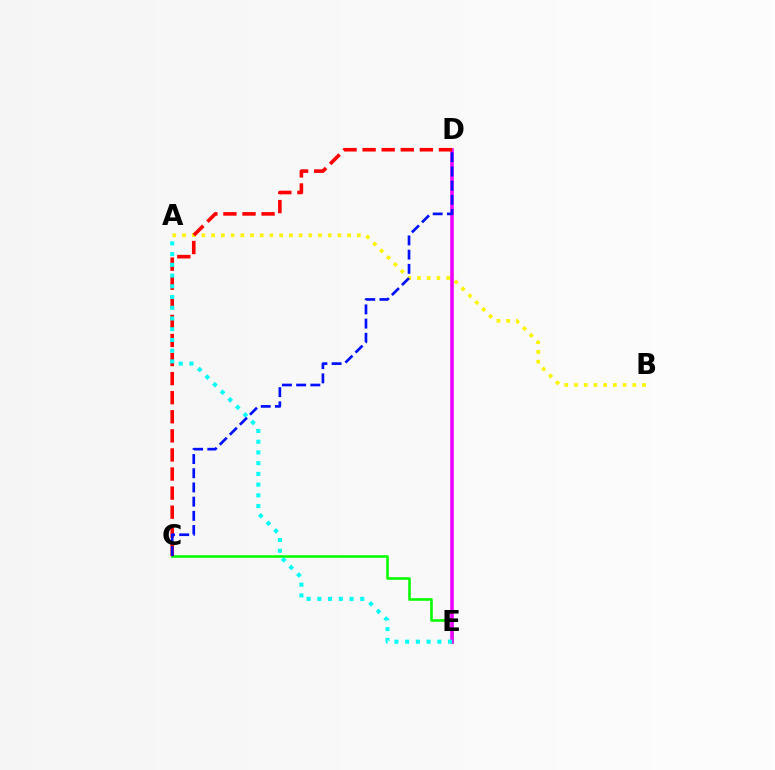{('A', 'B'): [{'color': '#fcf500', 'line_style': 'dotted', 'thickness': 2.64}], ('C', 'E'): [{'color': '#08ff00', 'line_style': 'solid', 'thickness': 1.87}], ('D', 'E'): [{'color': '#ee00ff', 'line_style': 'solid', 'thickness': 2.6}], ('C', 'D'): [{'color': '#ff0000', 'line_style': 'dashed', 'thickness': 2.59}, {'color': '#0010ff', 'line_style': 'dashed', 'thickness': 1.93}], ('A', 'E'): [{'color': '#00fff6', 'line_style': 'dotted', 'thickness': 2.91}]}